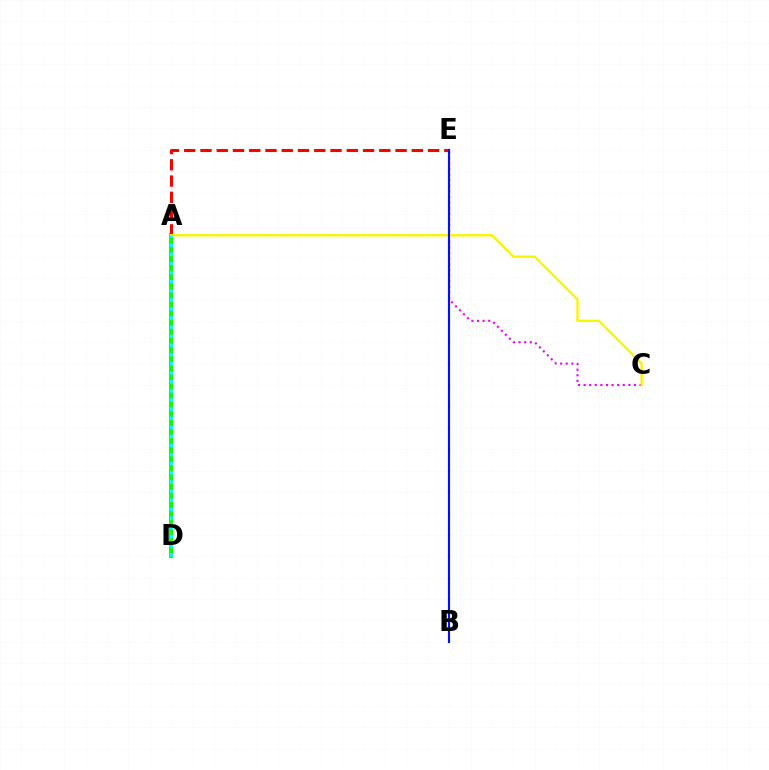{('A', 'D'): [{'color': '#08ff00', 'line_style': 'solid', 'thickness': 2.84}, {'color': '#00fff6', 'line_style': 'dotted', 'thickness': 2.47}], ('C', 'E'): [{'color': '#ee00ff', 'line_style': 'dotted', 'thickness': 1.52}], ('A', 'E'): [{'color': '#ff0000', 'line_style': 'dashed', 'thickness': 2.21}], ('A', 'C'): [{'color': '#fcf500', 'line_style': 'solid', 'thickness': 1.72}], ('B', 'E'): [{'color': '#0010ff', 'line_style': 'solid', 'thickness': 1.56}]}